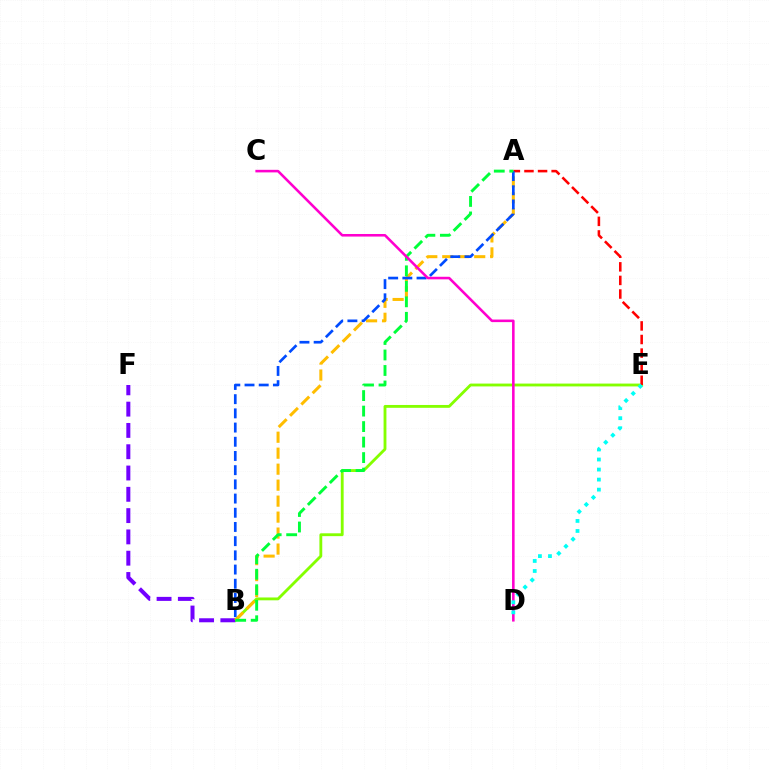{('B', 'E'): [{'color': '#84ff00', 'line_style': 'solid', 'thickness': 2.05}], ('B', 'F'): [{'color': '#7200ff', 'line_style': 'dashed', 'thickness': 2.89}], ('A', 'B'): [{'color': '#ffbd00', 'line_style': 'dashed', 'thickness': 2.17}, {'color': '#004bff', 'line_style': 'dashed', 'thickness': 1.93}, {'color': '#00ff39', 'line_style': 'dashed', 'thickness': 2.11}], ('A', 'E'): [{'color': '#ff0000', 'line_style': 'dashed', 'thickness': 1.85}], ('C', 'D'): [{'color': '#ff00cf', 'line_style': 'solid', 'thickness': 1.85}], ('D', 'E'): [{'color': '#00fff6', 'line_style': 'dotted', 'thickness': 2.73}]}